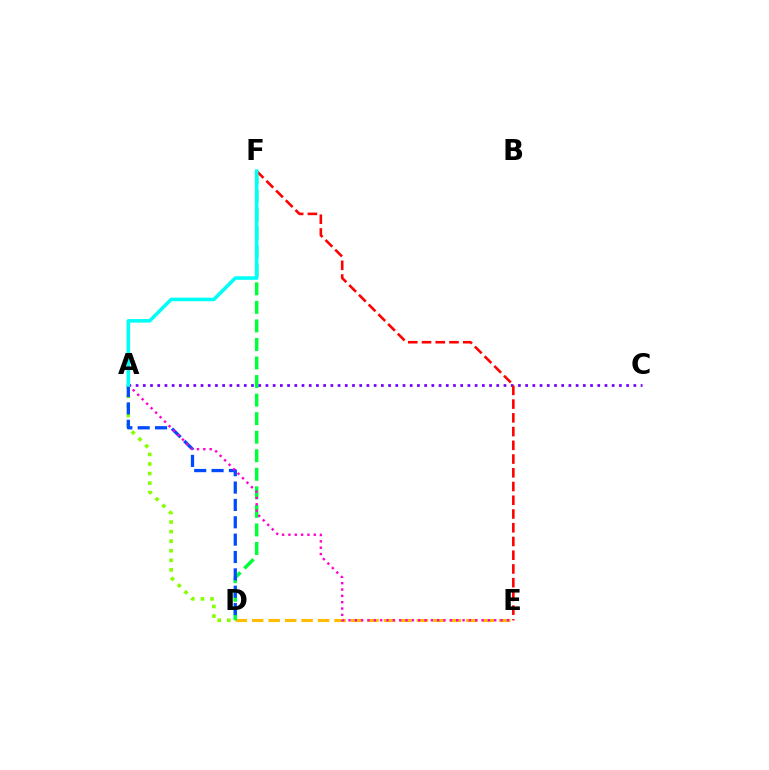{('A', 'D'): [{'color': '#84ff00', 'line_style': 'dotted', 'thickness': 2.6}, {'color': '#004bff', 'line_style': 'dashed', 'thickness': 2.36}], ('D', 'E'): [{'color': '#ffbd00', 'line_style': 'dashed', 'thickness': 2.24}], ('D', 'F'): [{'color': '#00ff39', 'line_style': 'dashed', 'thickness': 2.52}], ('A', 'C'): [{'color': '#7200ff', 'line_style': 'dotted', 'thickness': 1.96}], ('E', 'F'): [{'color': '#ff0000', 'line_style': 'dashed', 'thickness': 1.87}], ('A', 'E'): [{'color': '#ff00cf', 'line_style': 'dotted', 'thickness': 1.72}], ('A', 'F'): [{'color': '#00fff6', 'line_style': 'solid', 'thickness': 2.56}]}